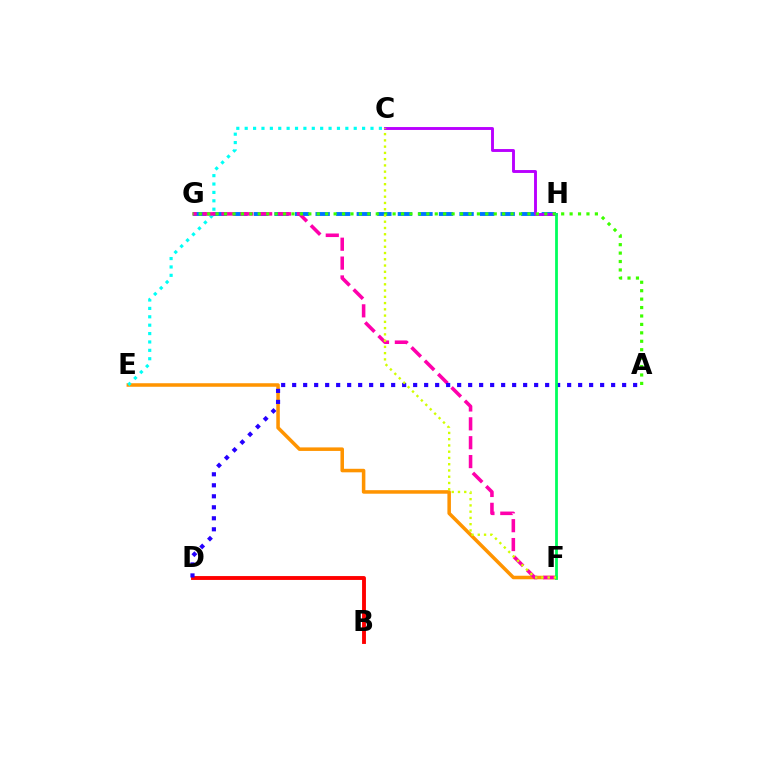{('E', 'F'): [{'color': '#ff9400', 'line_style': 'solid', 'thickness': 2.54}], ('G', 'H'): [{'color': '#0074ff', 'line_style': 'dashed', 'thickness': 2.79}], ('C', 'E'): [{'color': '#00fff6', 'line_style': 'dotted', 'thickness': 2.28}], ('B', 'D'): [{'color': '#ff0000', 'line_style': 'solid', 'thickness': 2.79}], ('F', 'G'): [{'color': '#ff00ac', 'line_style': 'dashed', 'thickness': 2.56}], ('C', 'H'): [{'color': '#b900ff', 'line_style': 'solid', 'thickness': 2.08}], ('A', 'G'): [{'color': '#3dff00', 'line_style': 'dotted', 'thickness': 2.29}], ('A', 'D'): [{'color': '#2500ff', 'line_style': 'dotted', 'thickness': 2.99}], ('F', 'H'): [{'color': '#00ff5c', 'line_style': 'solid', 'thickness': 2.01}], ('C', 'F'): [{'color': '#d1ff00', 'line_style': 'dotted', 'thickness': 1.7}]}